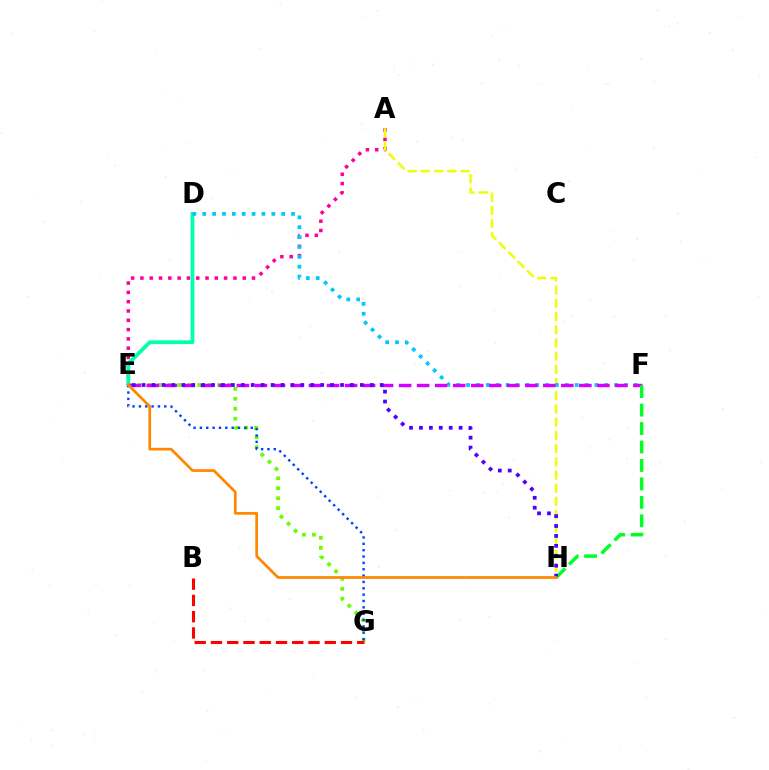{('A', 'E'): [{'color': '#ff00a0', 'line_style': 'dotted', 'thickness': 2.53}], ('D', 'E'): [{'color': '#00ffaf', 'line_style': 'solid', 'thickness': 2.73}], ('E', 'G'): [{'color': '#66ff00', 'line_style': 'dotted', 'thickness': 2.71}, {'color': '#003fff', 'line_style': 'dotted', 'thickness': 1.73}], ('A', 'H'): [{'color': '#eeff00', 'line_style': 'dashed', 'thickness': 1.79}], ('D', 'F'): [{'color': '#00c7ff', 'line_style': 'dotted', 'thickness': 2.68}], ('E', 'F'): [{'color': '#d600ff', 'line_style': 'dashed', 'thickness': 2.45}], ('F', 'H'): [{'color': '#00ff27', 'line_style': 'dashed', 'thickness': 2.51}], ('B', 'G'): [{'color': '#ff0000', 'line_style': 'dashed', 'thickness': 2.21}], ('E', 'H'): [{'color': '#4f00ff', 'line_style': 'dotted', 'thickness': 2.7}, {'color': '#ff8800', 'line_style': 'solid', 'thickness': 1.96}]}